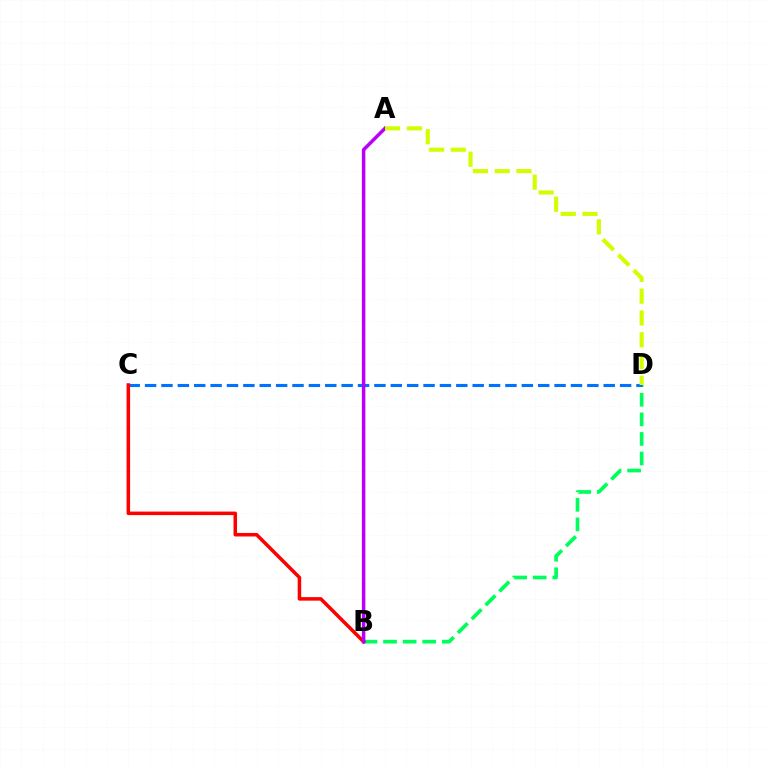{('B', 'D'): [{'color': '#00ff5c', 'line_style': 'dashed', 'thickness': 2.66}], ('C', 'D'): [{'color': '#0074ff', 'line_style': 'dashed', 'thickness': 2.23}], ('B', 'C'): [{'color': '#ff0000', 'line_style': 'solid', 'thickness': 2.54}], ('A', 'B'): [{'color': '#b900ff', 'line_style': 'solid', 'thickness': 2.51}], ('A', 'D'): [{'color': '#d1ff00', 'line_style': 'dashed', 'thickness': 2.96}]}